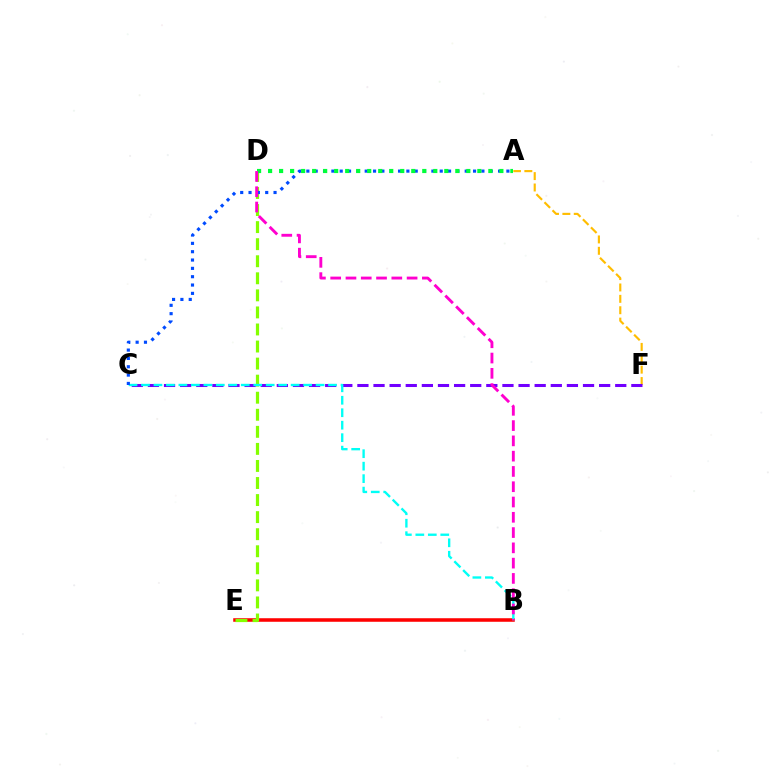{('A', 'F'): [{'color': '#ffbd00', 'line_style': 'dashed', 'thickness': 1.55}], ('B', 'E'): [{'color': '#ff0000', 'line_style': 'solid', 'thickness': 2.56}], ('D', 'E'): [{'color': '#84ff00', 'line_style': 'dashed', 'thickness': 2.32}], ('C', 'F'): [{'color': '#7200ff', 'line_style': 'dashed', 'thickness': 2.19}], ('B', 'C'): [{'color': '#00fff6', 'line_style': 'dashed', 'thickness': 1.69}], ('A', 'C'): [{'color': '#004bff', 'line_style': 'dotted', 'thickness': 2.26}], ('A', 'D'): [{'color': '#00ff39', 'line_style': 'dotted', 'thickness': 2.99}], ('B', 'D'): [{'color': '#ff00cf', 'line_style': 'dashed', 'thickness': 2.08}]}